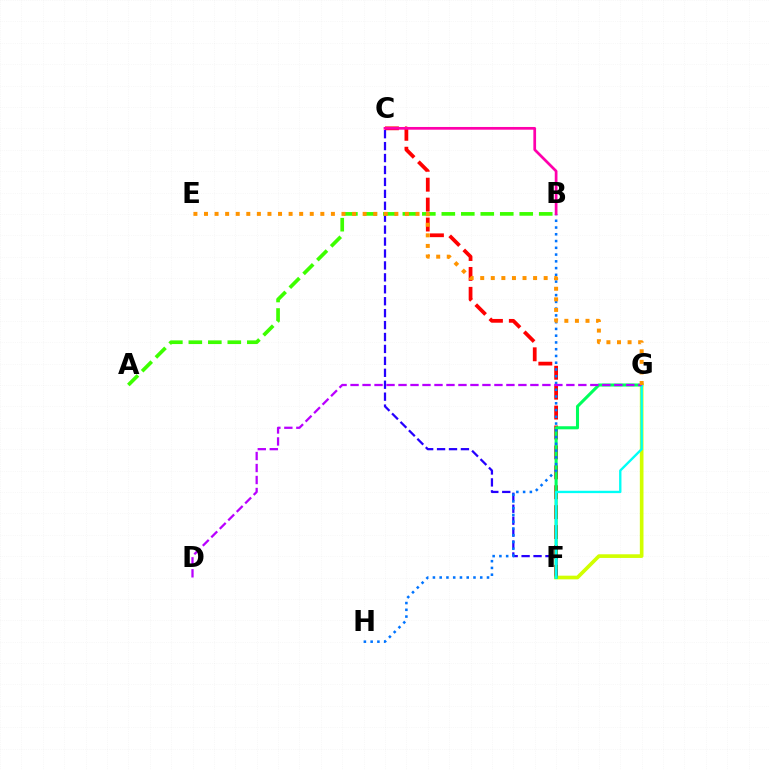{('C', 'F'): [{'color': '#ff0000', 'line_style': 'dashed', 'thickness': 2.71}, {'color': '#2500ff', 'line_style': 'dashed', 'thickness': 1.62}], ('F', 'G'): [{'color': '#d1ff00', 'line_style': 'solid', 'thickness': 2.63}, {'color': '#00ff5c', 'line_style': 'solid', 'thickness': 2.21}, {'color': '#00fff6', 'line_style': 'solid', 'thickness': 1.7}], ('B', 'H'): [{'color': '#0074ff', 'line_style': 'dotted', 'thickness': 1.84}], ('A', 'B'): [{'color': '#3dff00', 'line_style': 'dashed', 'thickness': 2.65}], ('B', 'C'): [{'color': '#ff00ac', 'line_style': 'solid', 'thickness': 1.96}], ('D', 'G'): [{'color': '#b900ff', 'line_style': 'dashed', 'thickness': 1.63}], ('E', 'G'): [{'color': '#ff9400', 'line_style': 'dotted', 'thickness': 2.87}]}